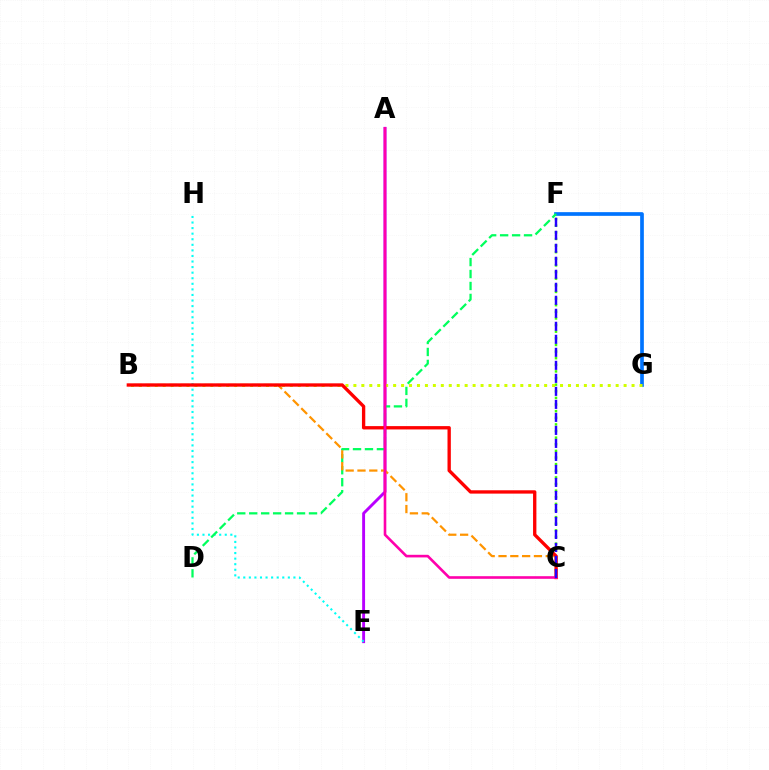{('F', 'G'): [{'color': '#0074ff', 'line_style': 'solid', 'thickness': 2.66}], ('C', 'F'): [{'color': '#3dff00', 'line_style': 'dotted', 'thickness': 1.8}, {'color': '#2500ff', 'line_style': 'dashed', 'thickness': 1.77}], ('A', 'E'): [{'color': '#b900ff', 'line_style': 'solid', 'thickness': 2.09}], ('E', 'H'): [{'color': '#00fff6', 'line_style': 'dotted', 'thickness': 1.51}], ('D', 'F'): [{'color': '#00ff5c', 'line_style': 'dashed', 'thickness': 1.62}], ('B', 'G'): [{'color': '#d1ff00', 'line_style': 'dotted', 'thickness': 2.16}], ('B', 'C'): [{'color': '#ff9400', 'line_style': 'dashed', 'thickness': 1.6}, {'color': '#ff0000', 'line_style': 'solid', 'thickness': 2.4}], ('A', 'C'): [{'color': '#ff00ac', 'line_style': 'solid', 'thickness': 1.89}]}